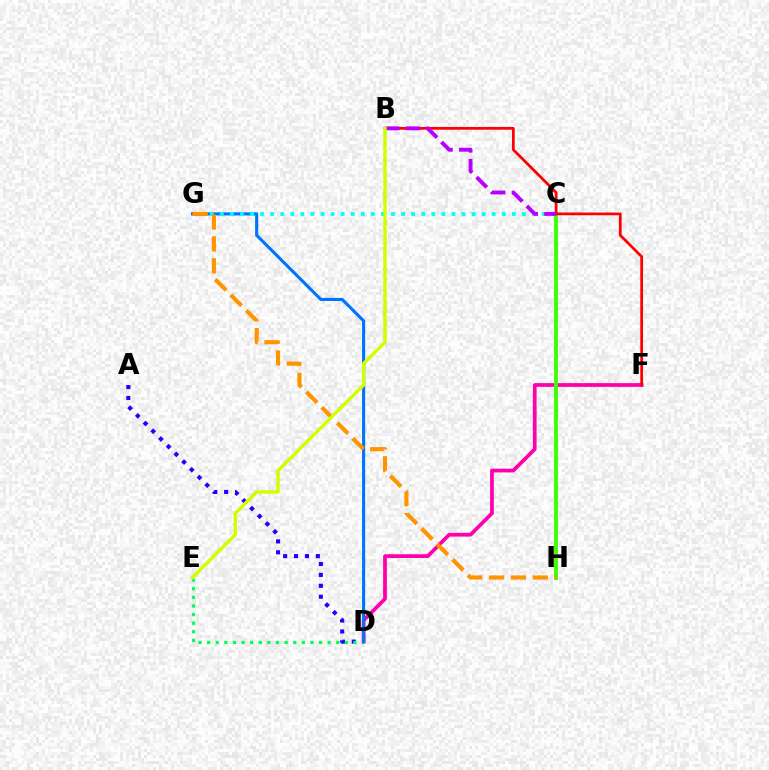{('D', 'F'): [{'color': '#ff00ac', 'line_style': 'solid', 'thickness': 2.7}], ('C', 'H'): [{'color': '#3dff00', 'line_style': 'solid', 'thickness': 2.79}], ('B', 'F'): [{'color': '#ff0000', 'line_style': 'solid', 'thickness': 1.98}], ('A', 'D'): [{'color': '#2500ff', 'line_style': 'dotted', 'thickness': 2.96}], ('D', 'E'): [{'color': '#00ff5c', 'line_style': 'dotted', 'thickness': 2.34}], ('D', 'G'): [{'color': '#0074ff', 'line_style': 'solid', 'thickness': 2.25}], ('C', 'G'): [{'color': '#00fff6', 'line_style': 'dotted', 'thickness': 2.74}], ('G', 'H'): [{'color': '#ff9400', 'line_style': 'dashed', 'thickness': 2.97}], ('B', 'C'): [{'color': '#b900ff', 'line_style': 'dashed', 'thickness': 2.81}], ('B', 'E'): [{'color': '#d1ff00', 'line_style': 'solid', 'thickness': 2.46}]}